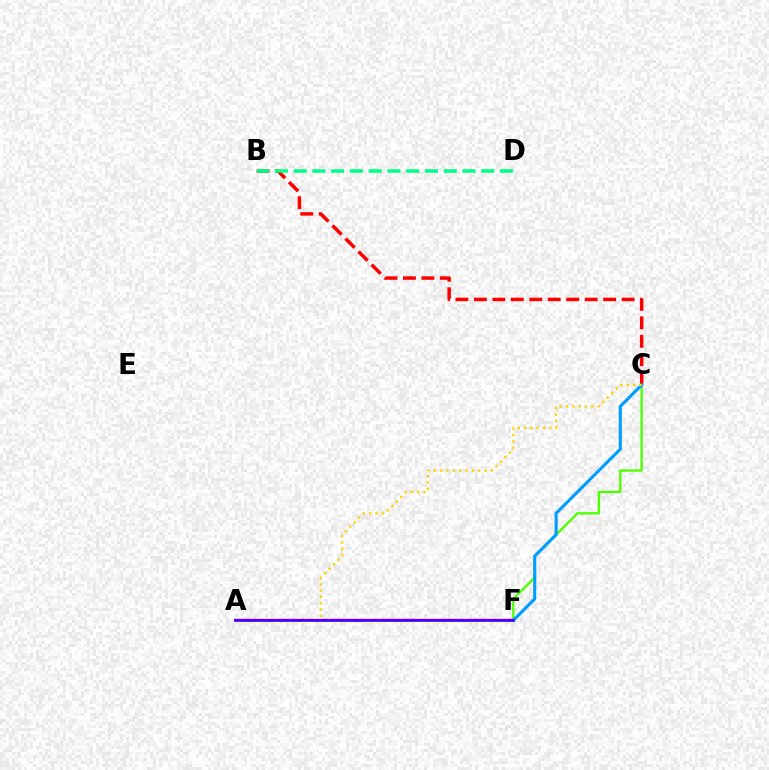{('B', 'C'): [{'color': '#ff0000', 'line_style': 'dashed', 'thickness': 2.51}], ('B', 'D'): [{'color': '#00ff86', 'line_style': 'dashed', 'thickness': 2.55}], ('C', 'F'): [{'color': '#4fff00', 'line_style': 'solid', 'thickness': 1.68}, {'color': '#009eff', 'line_style': 'solid', 'thickness': 2.25}], ('A', 'C'): [{'color': '#ffd500', 'line_style': 'dotted', 'thickness': 1.72}], ('A', 'F'): [{'color': '#ff00ed', 'line_style': 'solid', 'thickness': 1.77}, {'color': '#3700ff', 'line_style': 'solid', 'thickness': 1.87}]}